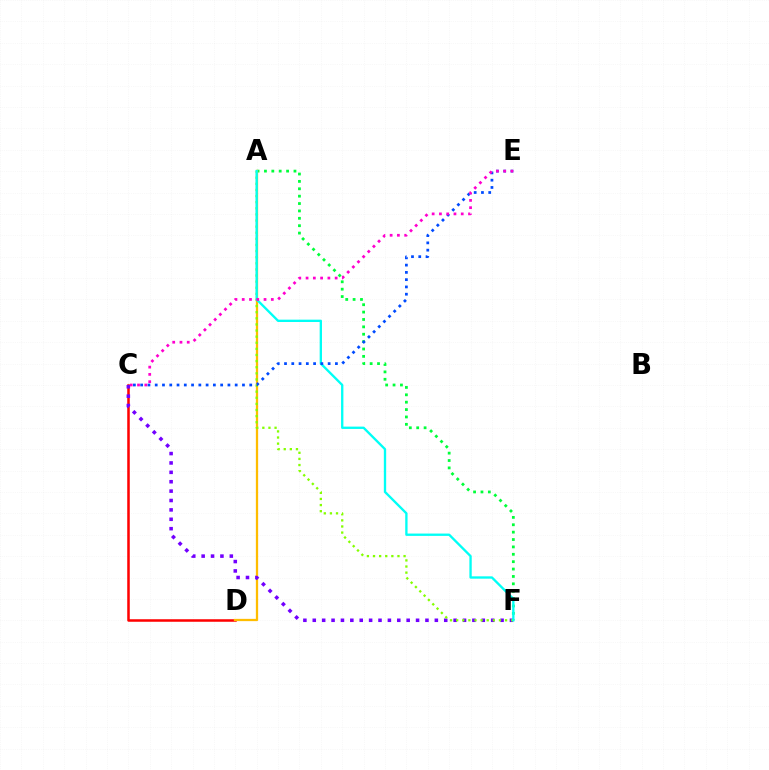{('A', 'F'): [{'color': '#00ff39', 'line_style': 'dotted', 'thickness': 2.01}, {'color': '#84ff00', 'line_style': 'dotted', 'thickness': 1.66}, {'color': '#00fff6', 'line_style': 'solid', 'thickness': 1.68}], ('C', 'D'): [{'color': '#ff0000', 'line_style': 'solid', 'thickness': 1.82}], ('A', 'D'): [{'color': '#ffbd00', 'line_style': 'solid', 'thickness': 1.64}], ('C', 'F'): [{'color': '#7200ff', 'line_style': 'dotted', 'thickness': 2.55}], ('C', 'E'): [{'color': '#004bff', 'line_style': 'dotted', 'thickness': 1.98}, {'color': '#ff00cf', 'line_style': 'dotted', 'thickness': 1.98}]}